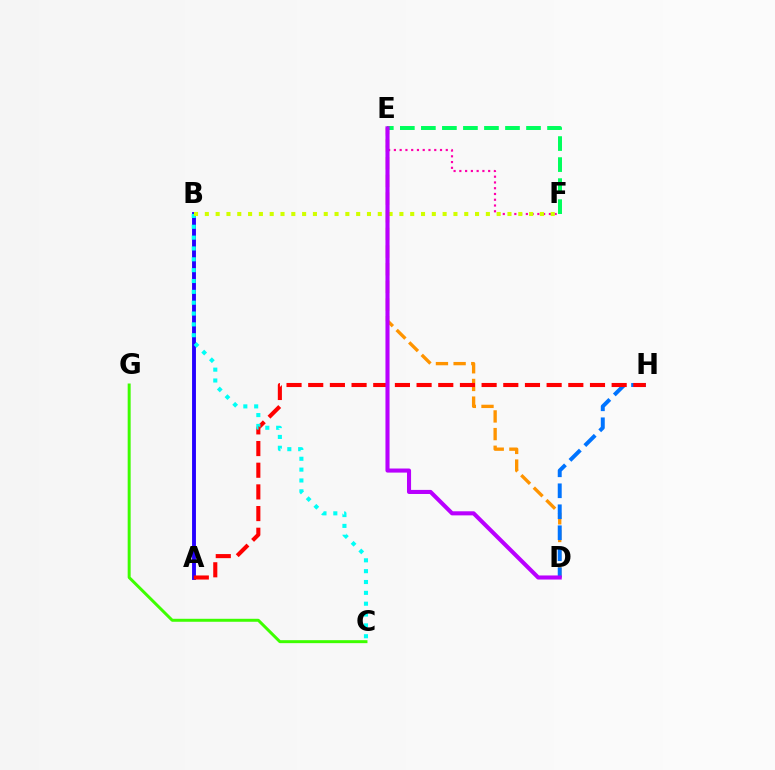{('D', 'E'): [{'color': '#ff9400', 'line_style': 'dashed', 'thickness': 2.4}, {'color': '#b900ff', 'line_style': 'solid', 'thickness': 2.94}], ('C', 'G'): [{'color': '#3dff00', 'line_style': 'solid', 'thickness': 2.14}], ('E', 'F'): [{'color': '#ff00ac', 'line_style': 'dotted', 'thickness': 1.57}, {'color': '#00ff5c', 'line_style': 'dashed', 'thickness': 2.86}], ('A', 'B'): [{'color': '#2500ff', 'line_style': 'solid', 'thickness': 2.79}], ('D', 'H'): [{'color': '#0074ff', 'line_style': 'dashed', 'thickness': 2.85}], ('A', 'H'): [{'color': '#ff0000', 'line_style': 'dashed', 'thickness': 2.94}], ('B', 'C'): [{'color': '#00fff6', 'line_style': 'dotted', 'thickness': 2.95}], ('B', 'F'): [{'color': '#d1ff00', 'line_style': 'dotted', 'thickness': 2.94}]}